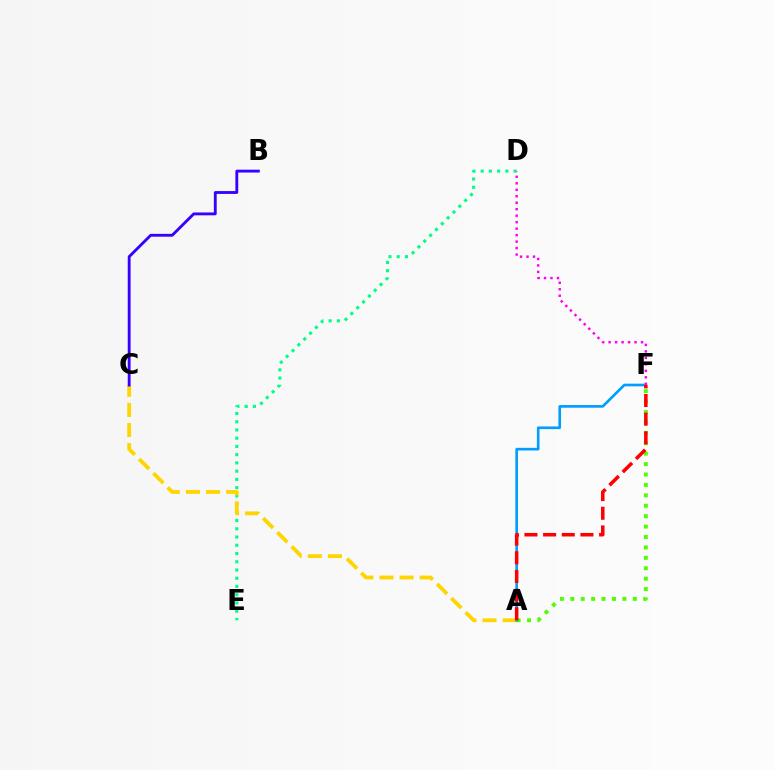{('D', 'E'): [{'color': '#00ff86', 'line_style': 'dotted', 'thickness': 2.24}], ('A', 'C'): [{'color': '#ffd500', 'line_style': 'dashed', 'thickness': 2.73}], ('B', 'C'): [{'color': '#3700ff', 'line_style': 'solid', 'thickness': 2.05}], ('A', 'F'): [{'color': '#4fff00', 'line_style': 'dotted', 'thickness': 2.83}, {'color': '#009eff', 'line_style': 'solid', 'thickness': 1.91}, {'color': '#ff0000', 'line_style': 'dashed', 'thickness': 2.54}], ('D', 'F'): [{'color': '#ff00ed', 'line_style': 'dotted', 'thickness': 1.76}]}